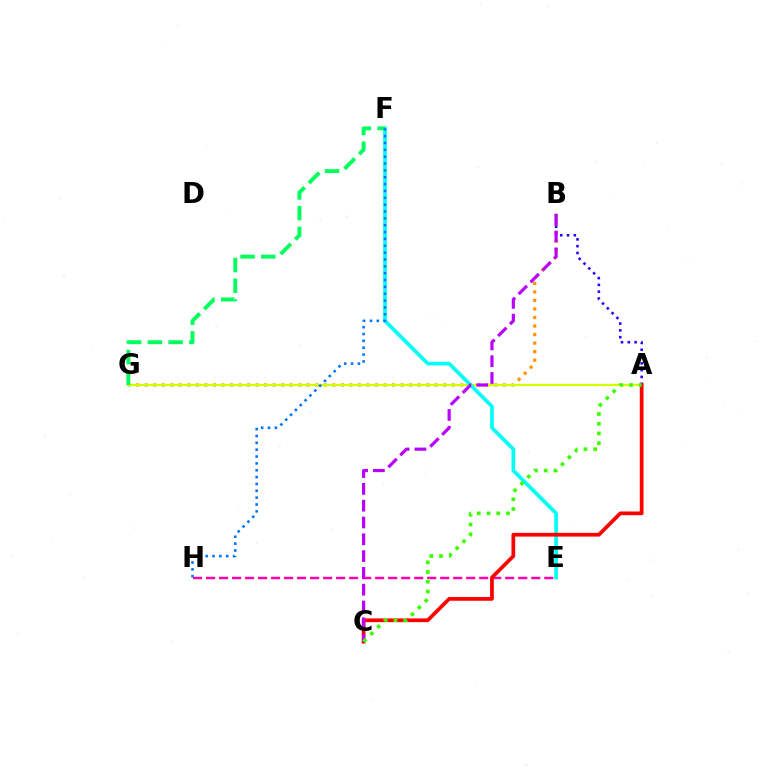{('B', 'G'): [{'color': '#ff9400', 'line_style': 'dotted', 'thickness': 2.32}], ('A', 'G'): [{'color': '#d1ff00', 'line_style': 'solid', 'thickness': 1.61}], ('E', 'H'): [{'color': '#ff00ac', 'line_style': 'dashed', 'thickness': 1.77}], ('E', 'F'): [{'color': '#00fff6', 'line_style': 'solid', 'thickness': 2.64}], ('A', 'B'): [{'color': '#2500ff', 'line_style': 'dotted', 'thickness': 1.85}], ('F', 'G'): [{'color': '#00ff5c', 'line_style': 'dashed', 'thickness': 2.81}], ('A', 'C'): [{'color': '#ff0000', 'line_style': 'solid', 'thickness': 2.68}, {'color': '#3dff00', 'line_style': 'dotted', 'thickness': 2.64}], ('B', 'C'): [{'color': '#b900ff', 'line_style': 'dashed', 'thickness': 2.28}], ('F', 'H'): [{'color': '#0074ff', 'line_style': 'dotted', 'thickness': 1.86}]}